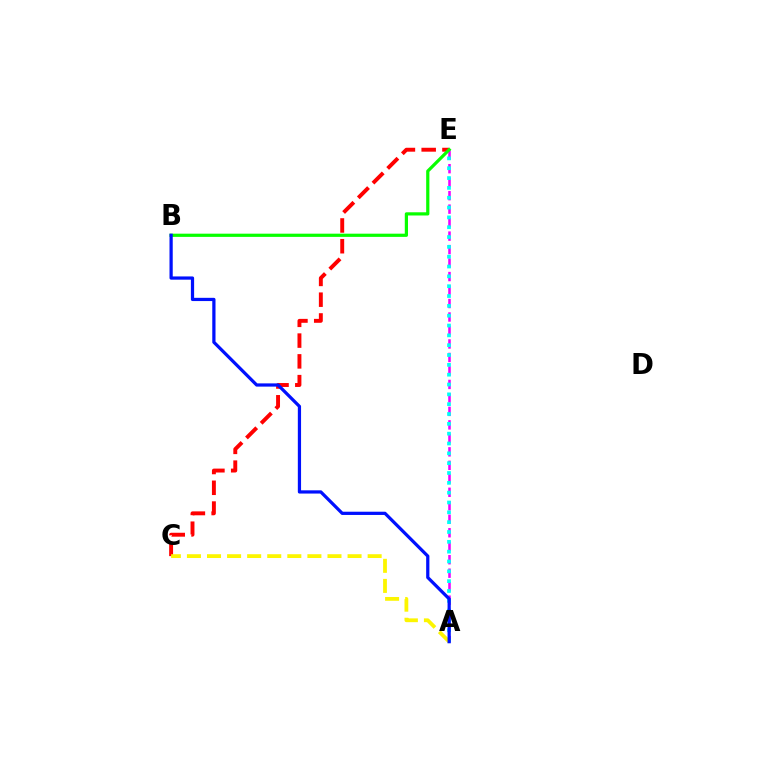{('A', 'E'): [{'color': '#ee00ff', 'line_style': 'dashed', 'thickness': 1.83}, {'color': '#00fff6', 'line_style': 'dotted', 'thickness': 2.67}], ('C', 'E'): [{'color': '#ff0000', 'line_style': 'dashed', 'thickness': 2.82}], ('A', 'C'): [{'color': '#fcf500', 'line_style': 'dashed', 'thickness': 2.73}], ('B', 'E'): [{'color': '#08ff00', 'line_style': 'solid', 'thickness': 2.31}], ('A', 'B'): [{'color': '#0010ff', 'line_style': 'solid', 'thickness': 2.33}]}